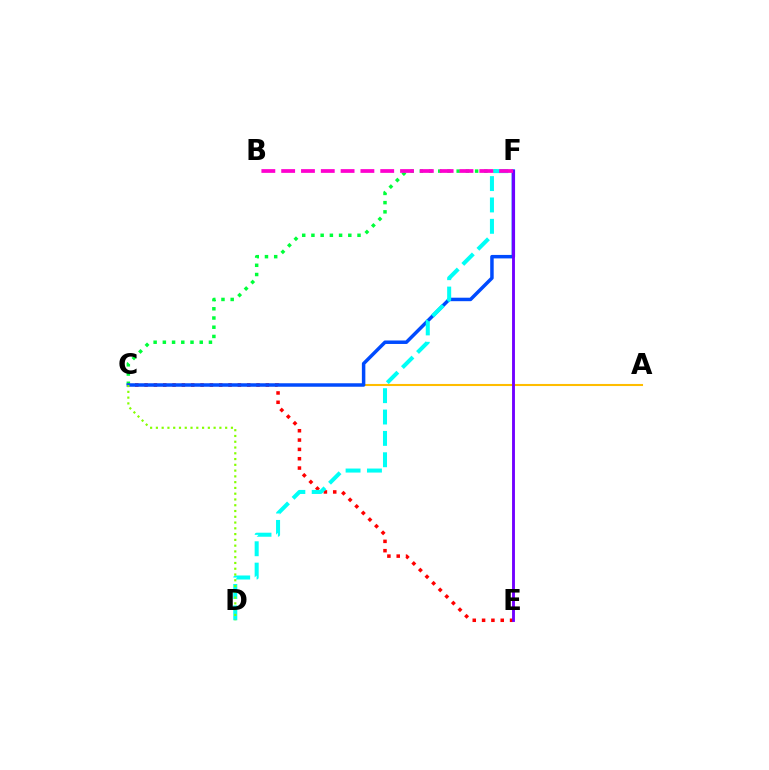{('C', 'F'): [{'color': '#00ff39', 'line_style': 'dotted', 'thickness': 2.5}, {'color': '#004bff', 'line_style': 'solid', 'thickness': 2.51}], ('A', 'C'): [{'color': '#ffbd00', 'line_style': 'solid', 'thickness': 1.5}], ('C', 'E'): [{'color': '#ff0000', 'line_style': 'dotted', 'thickness': 2.53}], ('D', 'F'): [{'color': '#00fff6', 'line_style': 'dashed', 'thickness': 2.9}], ('C', 'D'): [{'color': '#84ff00', 'line_style': 'dotted', 'thickness': 1.57}], ('E', 'F'): [{'color': '#7200ff', 'line_style': 'solid', 'thickness': 2.07}], ('B', 'F'): [{'color': '#ff00cf', 'line_style': 'dashed', 'thickness': 2.69}]}